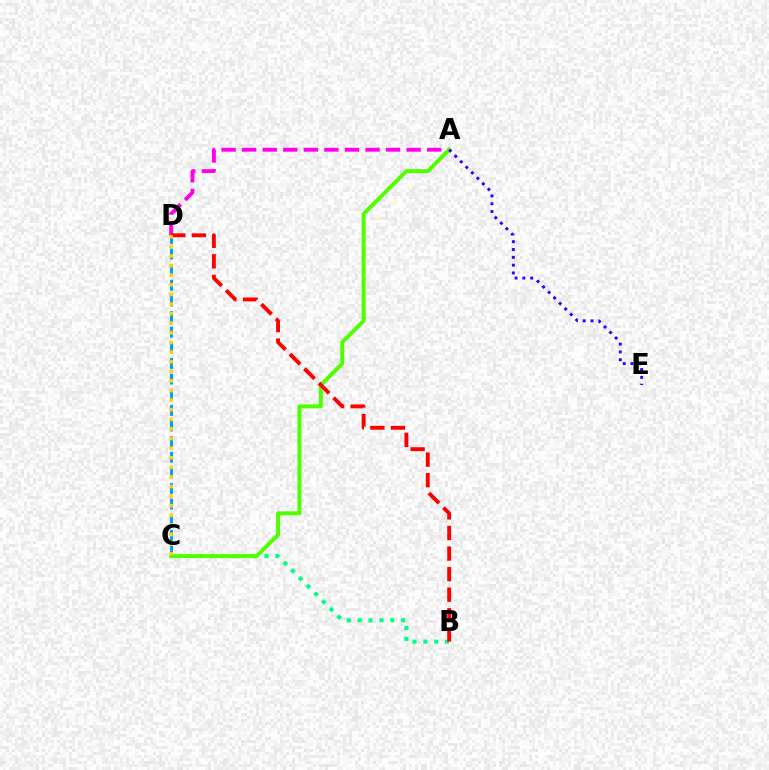{('C', 'D'): [{'color': '#009eff', 'line_style': 'dashed', 'thickness': 2.12}, {'color': '#ffd500', 'line_style': 'dotted', 'thickness': 2.61}], ('B', 'C'): [{'color': '#00ff86', 'line_style': 'dotted', 'thickness': 2.96}], ('A', 'D'): [{'color': '#ff00ed', 'line_style': 'dashed', 'thickness': 2.79}], ('A', 'C'): [{'color': '#4fff00', 'line_style': 'solid', 'thickness': 2.84}], ('A', 'E'): [{'color': '#3700ff', 'line_style': 'dotted', 'thickness': 2.12}], ('B', 'D'): [{'color': '#ff0000', 'line_style': 'dashed', 'thickness': 2.79}]}